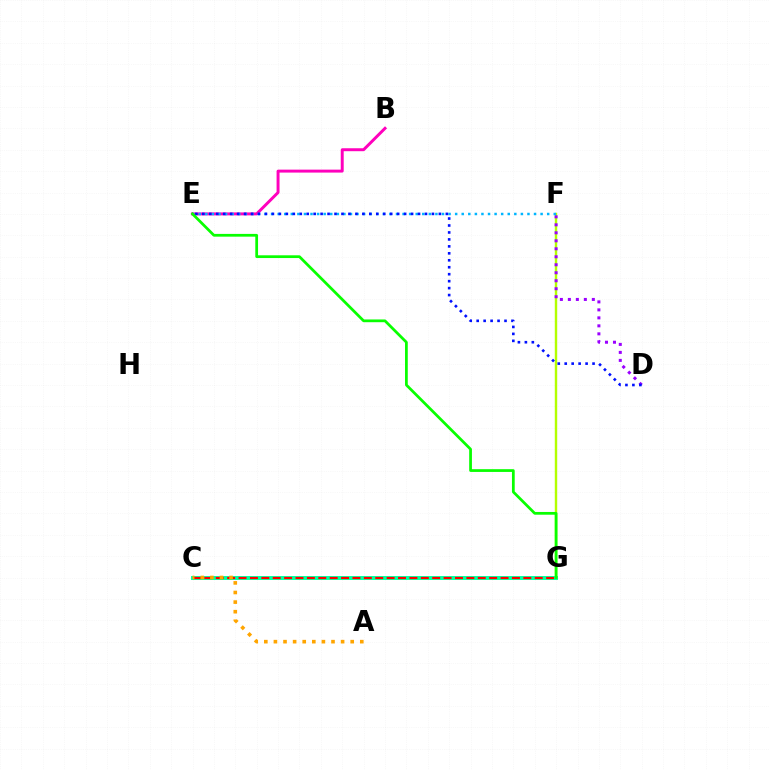{('F', 'G'): [{'color': '#b3ff00', 'line_style': 'solid', 'thickness': 1.74}], ('D', 'F'): [{'color': '#9b00ff', 'line_style': 'dotted', 'thickness': 2.17}], ('B', 'E'): [{'color': '#ff00bd', 'line_style': 'solid', 'thickness': 2.13}], ('E', 'F'): [{'color': '#00b5ff', 'line_style': 'dotted', 'thickness': 1.79}], ('C', 'G'): [{'color': '#00ff9d', 'line_style': 'solid', 'thickness': 2.81}, {'color': '#ff0000', 'line_style': 'dashed', 'thickness': 1.55}], ('D', 'E'): [{'color': '#0010ff', 'line_style': 'dotted', 'thickness': 1.89}], ('A', 'C'): [{'color': '#ffa500', 'line_style': 'dotted', 'thickness': 2.61}], ('E', 'G'): [{'color': '#08ff00', 'line_style': 'solid', 'thickness': 1.98}]}